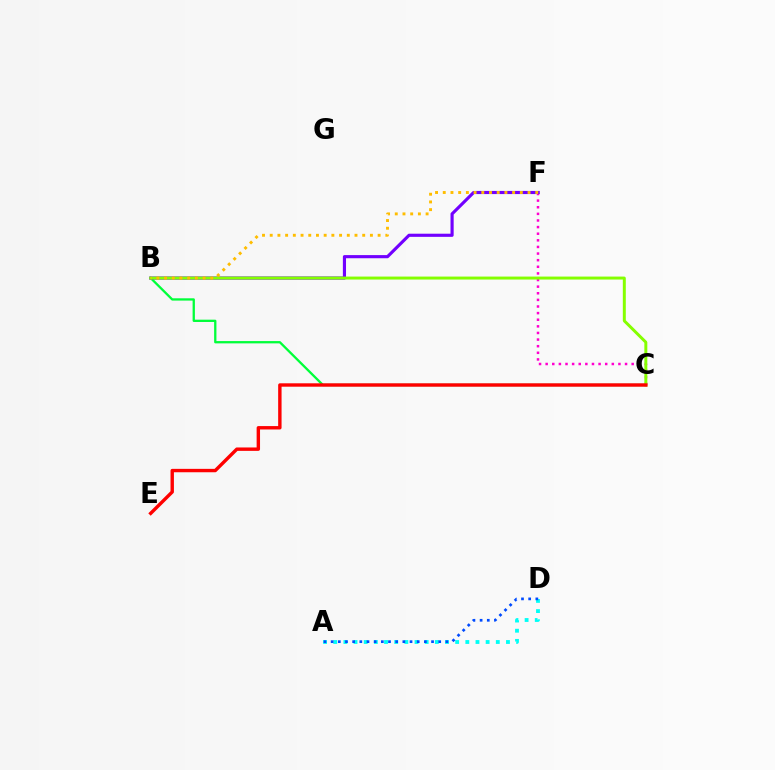{('C', 'F'): [{'color': '#ff00cf', 'line_style': 'dotted', 'thickness': 1.8}], ('A', 'D'): [{'color': '#00fff6', 'line_style': 'dotted', 'thickness': 2.76}, {'color': '#004bff', 'line_style': 'dotted', 'thickness': 1.95}], ('B', 'C'): [{'color': '#00ff39', 'line_style': 'solid', 'thickness': 1.65}, {'color': '#84ff00', 'line_style': 'solid', 'thickness': 2.13}], ('B', 'F'): [{'color': '#7200ff', 'line_style': 'solid', 'thickness': 2.26}, {'color': '#ffbd00', 'line_style': 'dotted', 'thickness': 2.09}], ('C', 'E'): [{'color': '#ff0000', 'line_style': 'solid', 'thickness': 2.45}]}